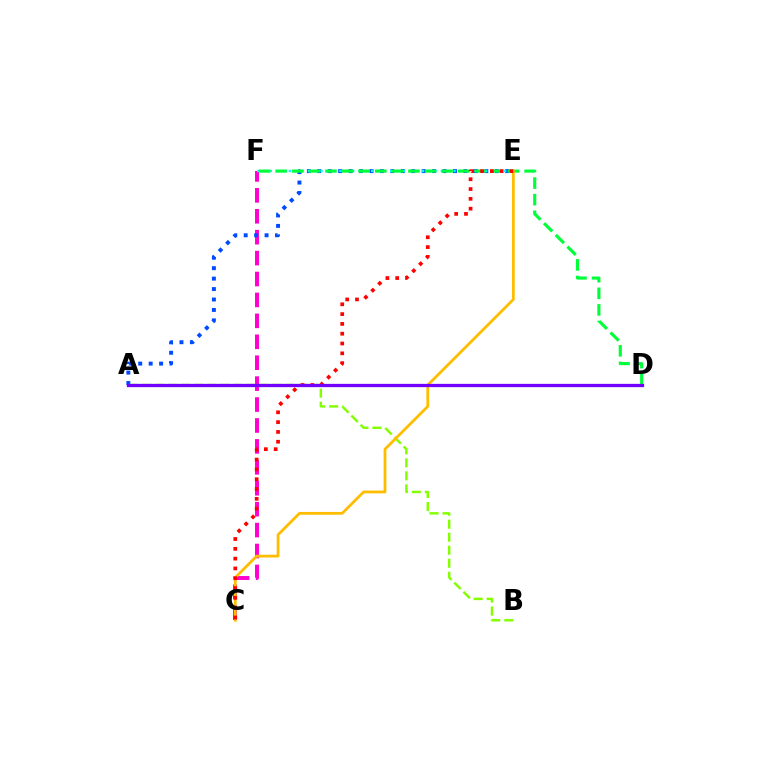{('C', 'F'): [{'color': '#ff00cf', 'line_style': 'dashed', 'thickness': 2.84}], ('A', 'E'): [{'color': '#004bff', 'line_style': 'dotted', 'thickness': 2.84}], ('A', 'B'): [{'color': '#84ff00', 'line_style': 'dashed', 'thickness': 1.77}], ('E', 'F'): [{'color': '#00fff6', 'line_style': 'dotted', 'thickness': 1.72}], ('D', 'F'): [{'color': '#00ff39', 'line_style': 'dashed', 'thickness': 2.25}], ('C', 'E'): [{'color': '#ffbd00', 'line_style': 'solid', 'thickness': 2.0}, {'color': '#ff0000', 'line_style': 'dotted', 'thickness': 2.67}], ('A', 'D'): [{'color': '#7200ff', 'line_style': 'solid', 'thickness': 2.37}]}